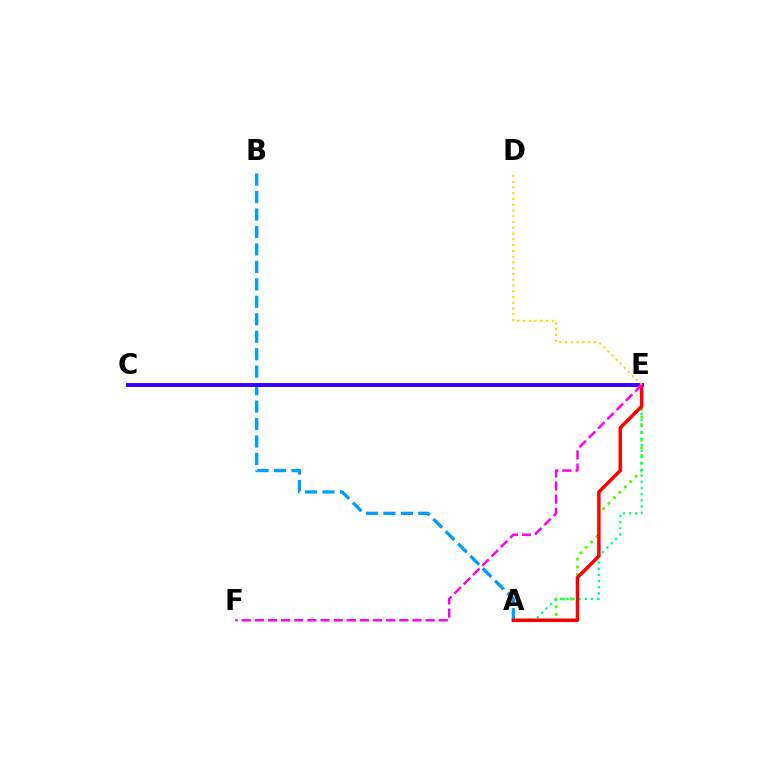{('A', 'B'): [{'color': '#009eff', 'line_style': 'dashed', 'thickness': 2.37}], ('A', 'E'): [{'color': '#4fff00', 'line_style': 'dotted', 'thickness': 2.08}, {'color': '#00ff86', 'line_style': 'dotted', 'thickness': 1.68}, {'color': '#ff0000', 'line_style': 'solid', 'thickness': 2.51}], ('C', 'E'): [{'color': '#3700ff', 'line_style': 'solid', 'thickness': 2.83}], ('D', 'E'): [{'color': '#ffd500', 'line_style': 'dotted', 'thickness': 1.57}], ('E', 'F'): [{'color': '#ff00ed', 'line_style': 'dashed', 'thickness': 1.78}]}